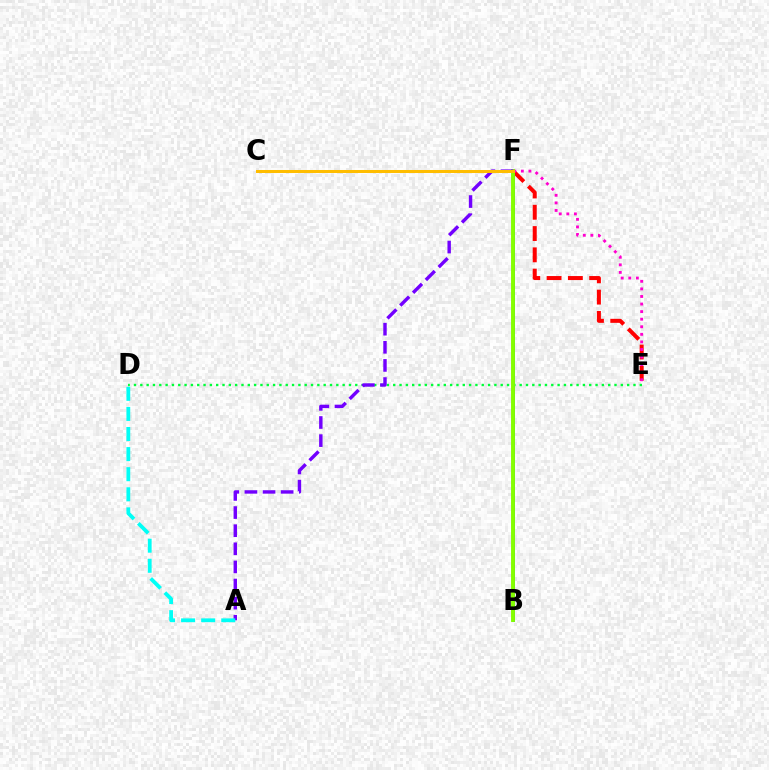{('E', 'F'): [{'color': '#ff0000', 'line_style': 'dashed', 'thickness': 2.89}, {'color': '#ff00cf', 'line_style': 'dotted', 'thickness': 2.06}], ('D', 'E'): [{'color': '#00ff39', 'line_style': 'dotted', 'thickness': 1.72}], ('B', 'F'): [{'color': '#004bff', 'line_style': 'solid', 'thickness': 2.17}, {'color': '#84ff00', 'line_style': 'solid', 'thickness': 2.81}], ('A', 'F'): [{'color': '#7200ff', 'line_style': 'dashed', 'thickness': 2.46}], ('C', 'F'): [{'color': '#ffbd00', 'line_style': 'solid', 'thickness': 2.17}], ('A', 'D'): [{'color': '#00fff6', 'line_style': 'dashed', 'thickness': 2.73}]}